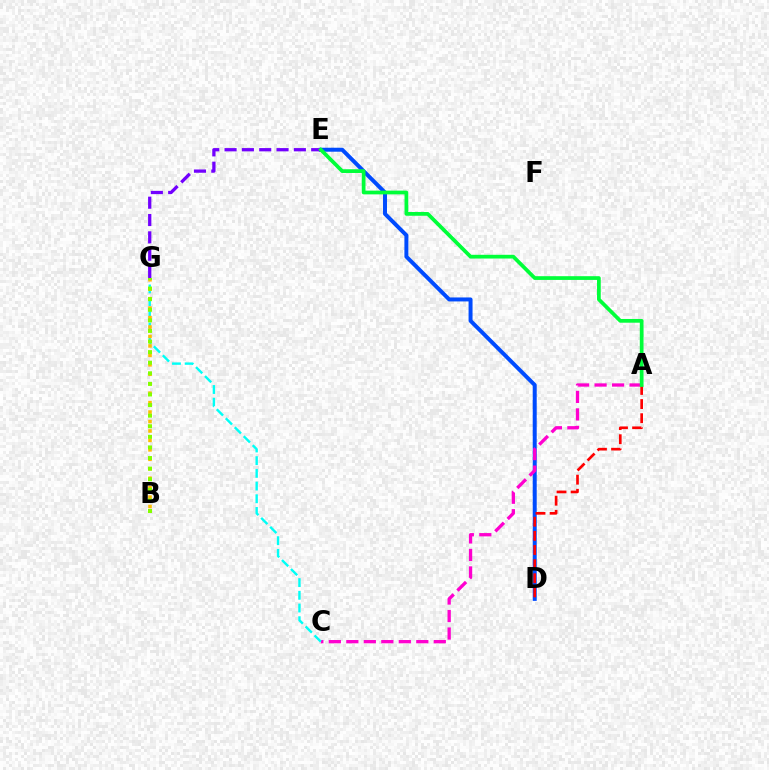{('D', 'E'): [{'color': '#004bff', 'line_style': 'solid', 'thickness': 2.86}], ('A', 'C'): [{'color': '#ff00cf', 'line_style': 'dashed', 'thickness': 2.38}], ('C', 'G'): [{'color': '#00fff6', 'line_style': 'dashed', 'thickness': 1.72}], ('B', 'G'): [{'color': '#ffbd00', 'line_style': 'dotted', 'thickness': 2.57}, {'color': '#84ff00', 'line_style': 'dotted', 'thickness': 2.88}], ('A', 'D'): [{'color': '#ff0000', 'line_style': 'dashed', 'thickness': 1.92}], ('E', 'G'): [{'color': '#7200ff', 'line_style': 'dashed', 'thickness': 2.35}], ('A', 'E'): [{'color': '#00ff39', 'line_style': 'solid', 'thickness': 2.69}]}